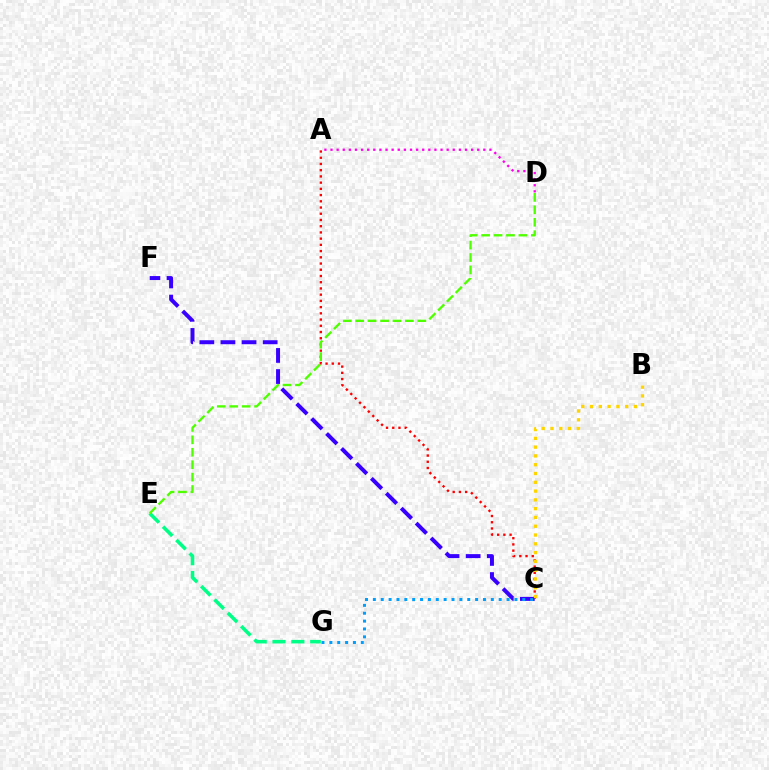{('E', 'G'): [{'color': '#00ff86', 'line_style': 'dashed', 'thickness': 2.56}], ('A', 'C'): [{'color': '#ff0000', 'line_style': 'dotted', 'thickness': 1.69}], ('A', 'D'): [{'color': '#ff00ed', 'line_style': 'dotted', 'thickness': 1.66}], ('D', 'E'): [{'color': '#4fff00', 'line_style': 'dashed', 'thickness': 1.69}], ('C', 'F'): [{'color': '#3700ff', 'line_style': 'dashed', 'thickness': 2.87}], ('B', 'C'): [{'color': '#ffd500', 'line_style': 'dotted', 'thickness': 2.39}], ('C', 'G'): [{'color': '#009eff', 'line_style': 'dotted', 'thickness': 2.14}]}